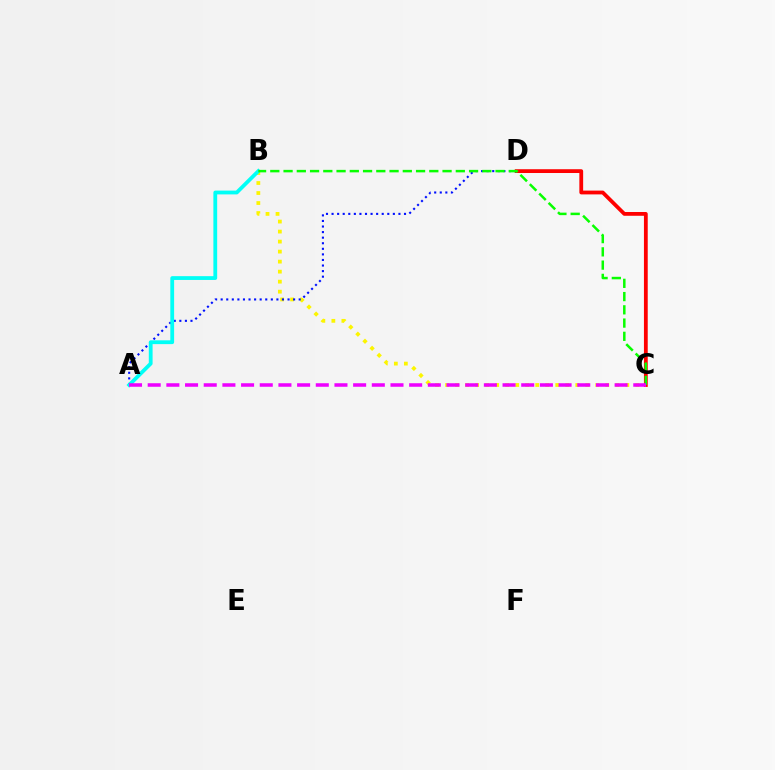{('C', 'D'): [{'color': '#ff0000', 'line_style': 'solid', 'thickness': 2.73}], ('B', 'C'): [{'color': '#fcf500', 'line_style': 'dotted', 'thickness': 2.72}, {'color': '#08ff00', 'line_style': 'dashed', 'thickness': 1.8}], ('A', 'D'): [{'color': '#0010ff', 'line_style': 'dotted', 'thickness': 1.51}], ('A', 'B'): [{'color': '#00fff6', 'line_style': 'solid', 'thickness': 2.73}], ('A', 'C'): [{'color': '#ee00ff', 'line_style': 'dashed', 'thickness': 2.54}]}